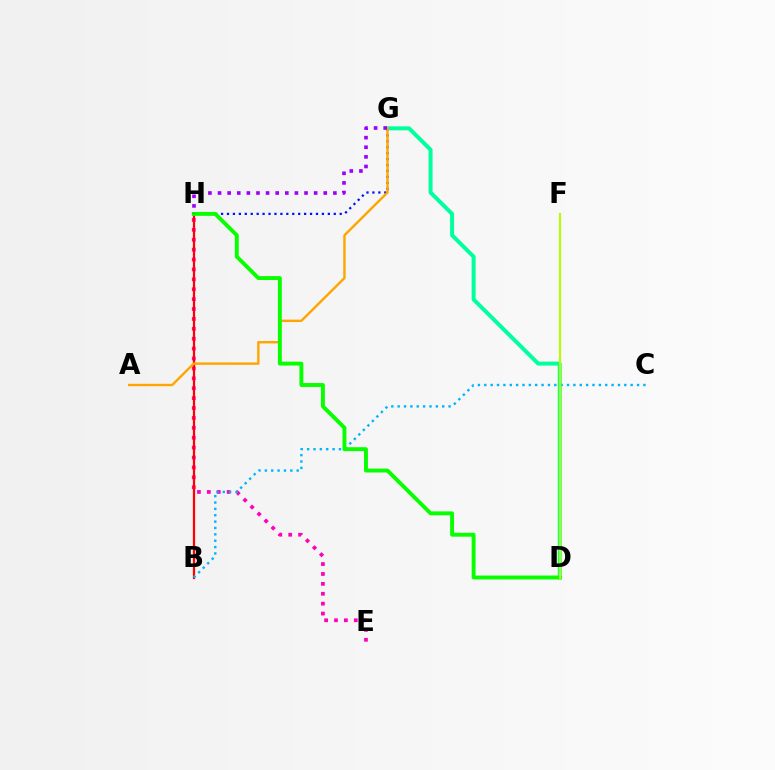{('G', 'H'): [{'color': '#0010ff', 'line_style': 'dotted', 'thickness': 1.61}, {'color': '#9b00ff', 'line_style': 'dotted', 'thickness': 2.61}], ('E', 'H'): [{'color': '#ff00bd', 'line_style': 'dotted', 'thickness': 2.69}], ('B', 'H'): [{'color': '#ff0000', 'line_style': 'solid', 'thickness': 1.62}], ('B', 'C'): [{'color': '#00b5ff', 'line_style': 'dotted', 'thickness': 1.73}], ('D', 'G'): [{'color': '#00ff9d', 'line_style': 'solid', 'thickness': 2.86}], ('A', 'G'): [{'color': '#ffa500', 'line_style': 'solid', 'thickness': 1.73}], ('D', 'H'): [{'color': '#08ff00', 'line_style': 'solid', 'thickness': 2.81}], ('D', 'F'): [{'color': '#b3ff00', 'line_style': 'solid', 'thickness': 1.53}]}